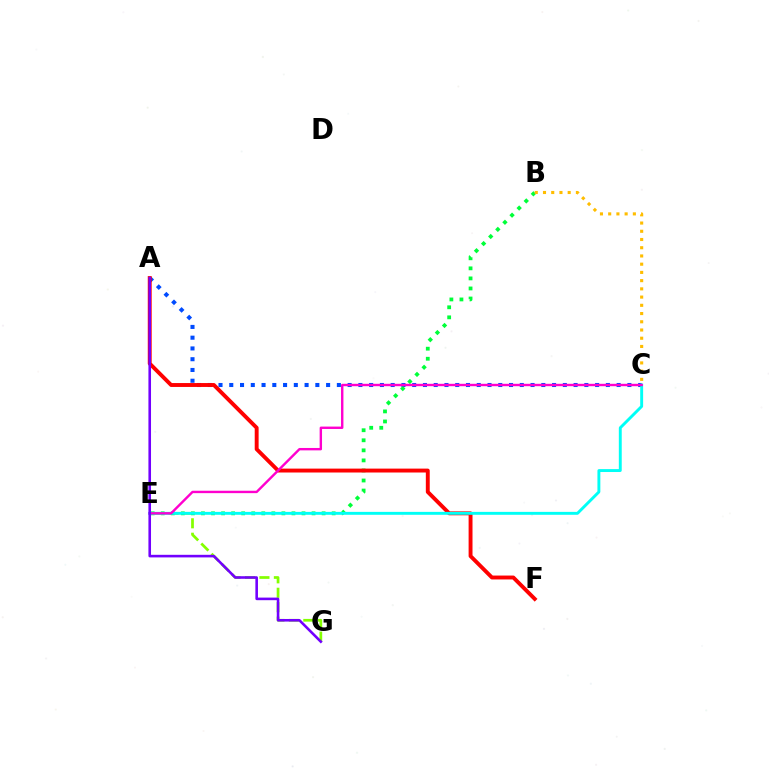{('A', 'C'): [{'color': '#004bff', 'line_style': 'dotted', 'thickness': 2.92}], ('E', 'G'): [{'color': '#84ff00', 'line_style': 'dashed', 'thickness': 1.96}], ('B', 'E'): [{'color': '#00ff39', 'line_style': 'dotted', 'thickness': 2.73}], ('B', 'C'): [{'color': '#ffbd00', 'line_style': 'dotted', 'thickness': 2.24}], ('A', 'F'): [{'color': '#ff0000', 'line_style': 'solid', 'thickness': 2.81}], ('C', 'E'): [{'color': '#00fff6', 'line_style': 'solid', 'thickness': 2.09}, {'color': '#ff00cf', 'line_style': 'solid', 'thickness': 1.73}], ('A', 'G'): [{'color': '#7200ff', 'line_style': 'solid', 'thickness': 1.87}]}